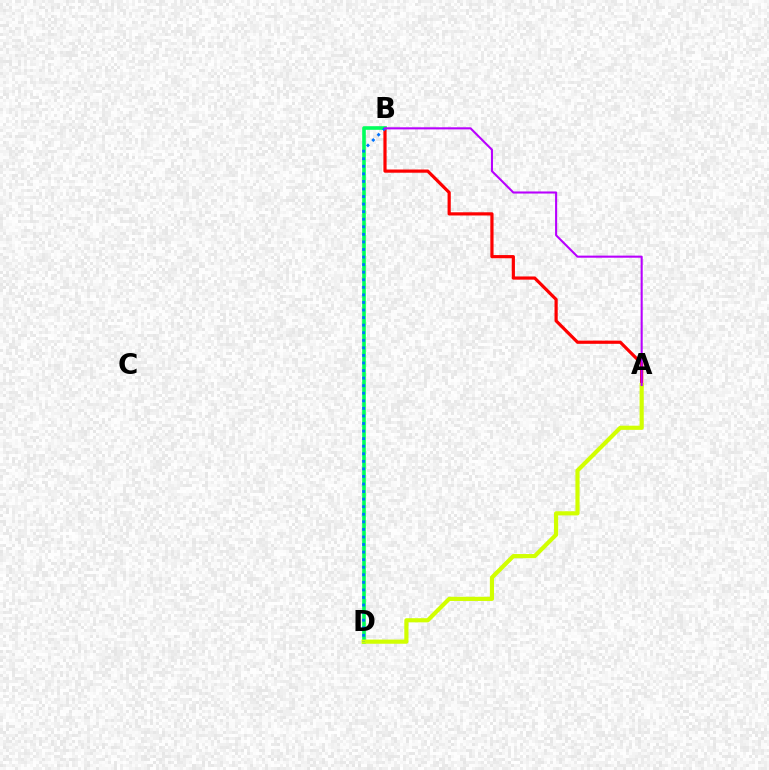{('A', 'B'): [{'color': '#ff0000', 'line_style': 'solid', 'thickness': 2.3}, {'color': '#b900ff', 'line_style': 'solid', 'thickness': 1.5}], ('B', 'D'): [{'color': '#00ff5c', 'line_style': 'solid', 'thickness': 2.6}, {'color': '#0074ff', 'line_style': 'dotted', 'thickness': 2.06}], ('A', 'D'): [{'color': '#d1ff00', 'line_style': 'solid', 'thickness': 2.99}]}